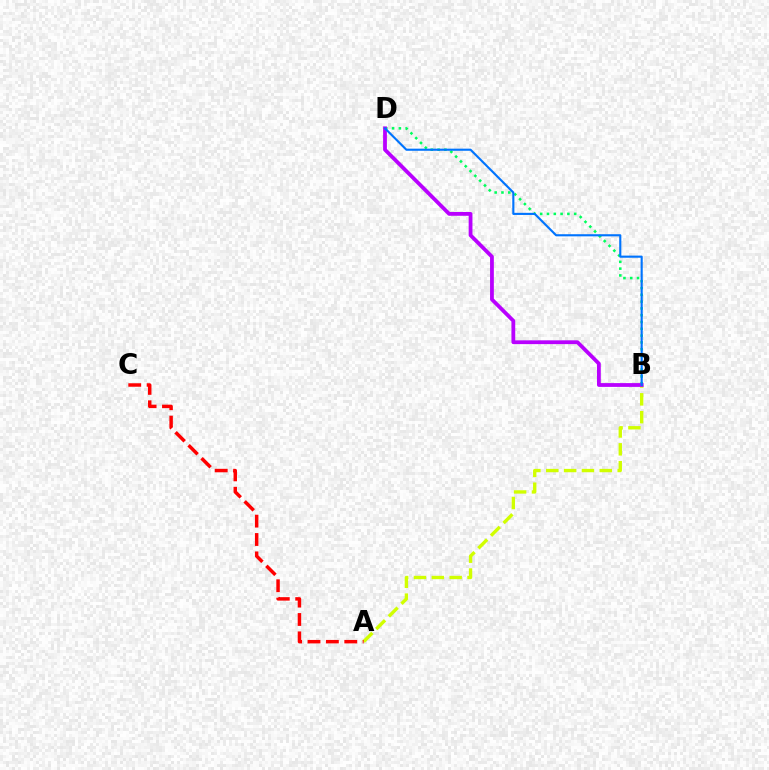{('A', 'B'): [{'color': '#d1ff00', 'line_style': 'dashed', 'thickness': 2.42}], ('B', 'D'): [{'color': '#00ff5c', 'line_style': 'dotted', 'thickness': 1.85}, {'color': '#b900ff', 'line_style': 'solid', 'thickness': 2.73}, {'color': '#0074ff', 'line_style': 'solid', 'thickness': 1.53}], ('A', 'C'): [{'color': '#ff0000', 'line_style': 'dashed', 'thickness': 2.5}]}